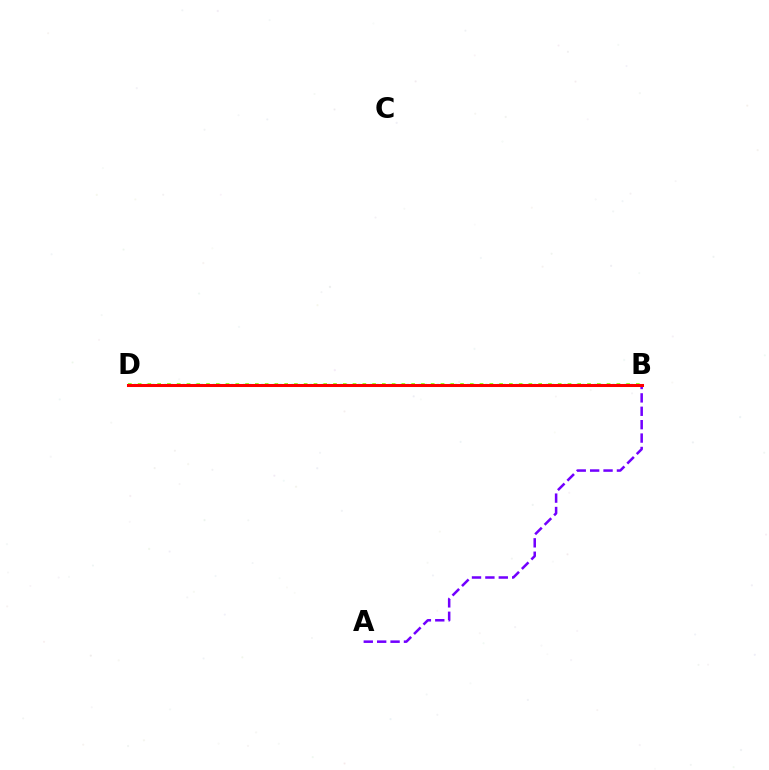{('A', 'B'): [{'color': '#7200ff', 'line_style': 'dashed', 'thickness': 1.82}], ('B', 'D'): [{'color': '#00fff6', 'line_style': 'dotted', 'thickness': 1.65}, {'color': '#84ff00', 'line_style': 'dotted', 'thickness': 2.65}, {'color': '#ff0000', 'line_style': 'solid', 'thickness': 2.19}]}